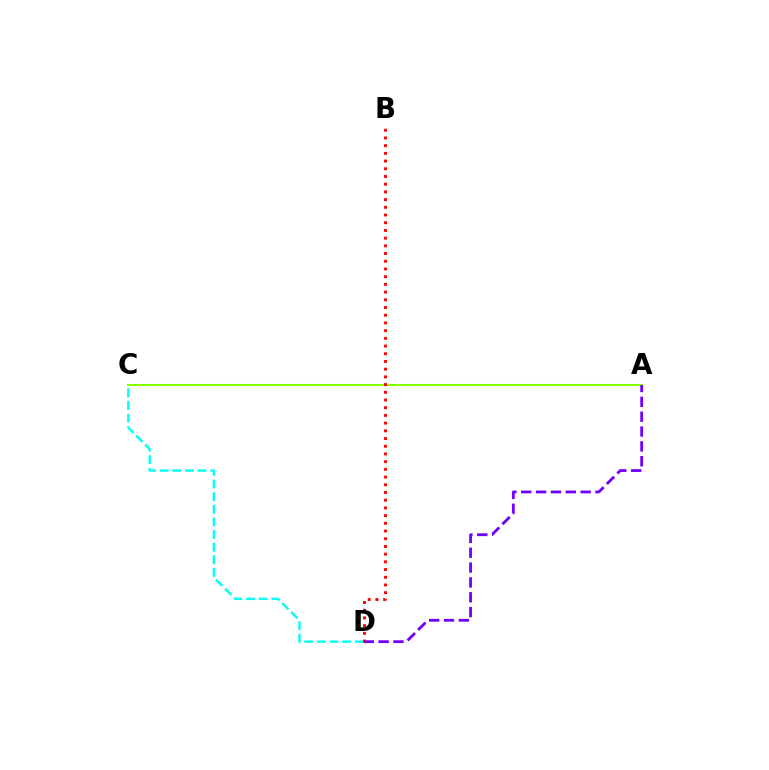{('A', 'C'): [{'color': '#84ff00', 'line_style': 'solid', 'thickness': 1.53}], ('C', 'D'): [{'color': '#00fff6', 'line_style': 'dashed', 'thickness': 1.72}], ('A', 'D'): [{'color': '#7200ff', 'line_style': 'dashed', 'thickness': 2.02}], ('B', 'D'): [{'color': '#ff0000', 'line_style': 'dotted', 'thickness': 2.09}]}